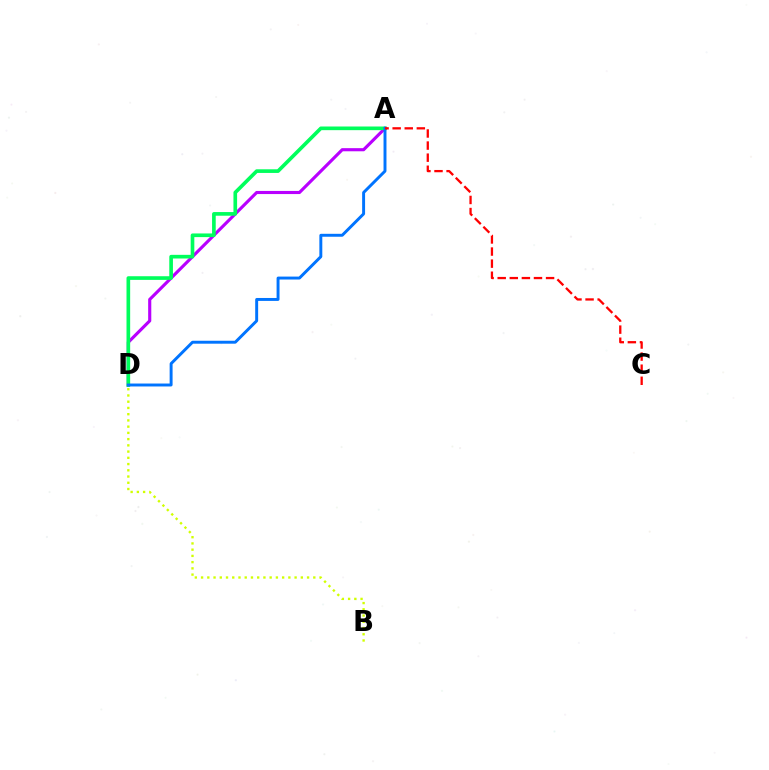{('B', 'D'): [{'color': '#d1ff00', 'line_style': 'dotted', 'thickness': 1.69}], ('A', 'D'): [{'color': '#b900ff', 'line_style': 'solid', 'thickness': 2.25}, {'color': '#00ff5c', 'line_style': 'solid', 'thickness': 2.63}, {'color': '#0074ff', 'line_style': 'solid', 'thickness': 2.12}], ('A', 'C'): [{'color': '#ff0000', 'line_style': 'dashed', 'thickness': 1.64}]}